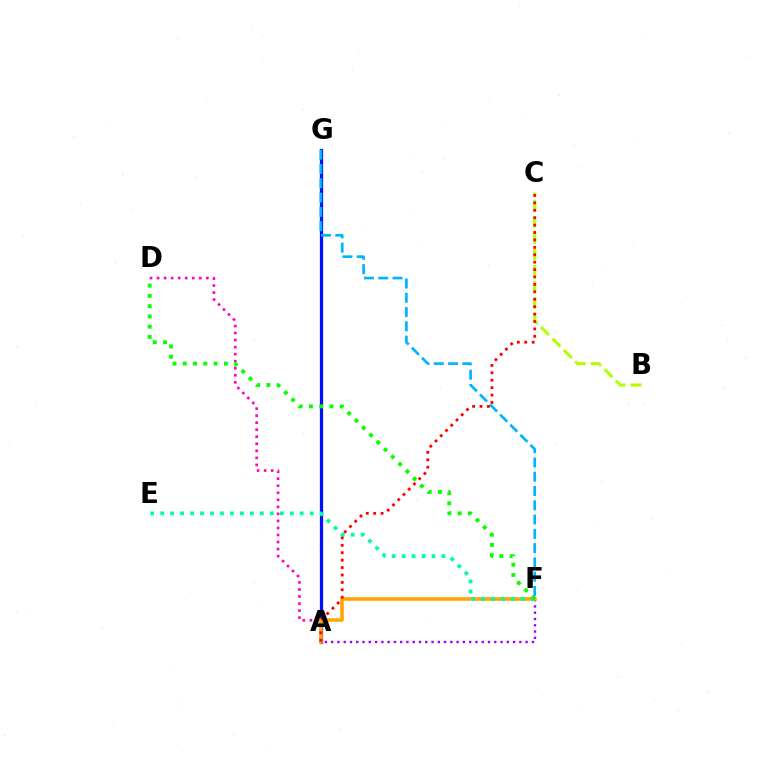{('A', 'G'): [{'color': '#0010ff', 'line_style': 'solid', 'thickness': 2.35}], ('B', 'C'): [{'color': '#b3ff00', 'line_style': 'dashed', 'thickness': 2.2}], ('A', 'D'): [{'color': '#ff00bd', 'line_style': 'dotted', 'thickness': 1.91}], ('F', 'G'): [{'color': '#00b5ff', 'line_style': 'dashed', 'thickness': 1.94}], ('A', 'F'): [{'color': '#9b00ff', 'line_style': 'dotted', 'thickness': 1.7}, {'color': '#ffa500', 'line_style': 'solid', 'thickness': 2.56}], ('E', 'F'): [{'color': '#00ff9d', 'line_style': 'dotted', 'thickness': 2.71}], ('A', 'C'): [{'color': '#ff0000', 'line_style': 'dotted', 'thickness': 2.01}], ('D', 'F'): [{'color': '#08ff00', 'line_style': 'dotted', 'thickness': 2.79}]}